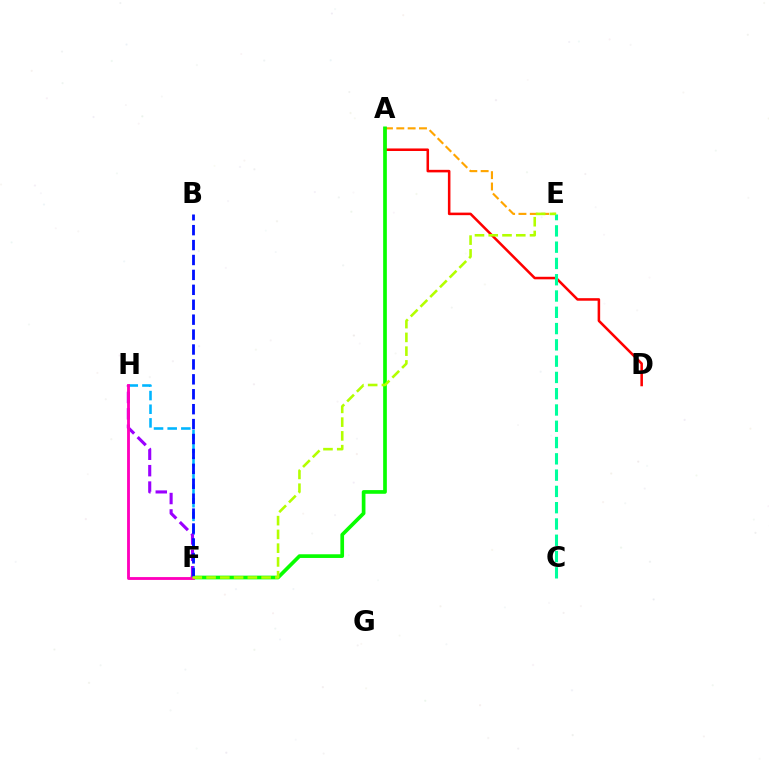{('A', 'E'): [{'color': '#ffa500', 'line_style': 'dashed', 'thickness': 1.54}], ('A', 'D'): [{'color': '#ff0000', 'line_style': 'solid', 'thickness': 1.83}], ('C', 'E'): [{'color': '#00ff9d', 'line_style': 'dashed', 'thickness': 2.21}], ('F', 'H'): [{'color': '#00b5ff', 'line_style': 'dashed', 'thickness': 1.85}, {'color': '#9b00ff', 'line_style': 'dashed', 'thickness': 2.23}, {'color': '#ff00bd', 'line_style': 'solid', 'thickness': 2.05}], ('A', 'F'): [{'color': '#08ff00', 'line_style': 'solid', 'thickness': 2.65}], ('B', 'F'): [{'color': '#0010ff', 'line_style': 'dashed', 'thickness': 2.03}], ('E', 'F'): [{'color': '#b3ff00', 'line_style': 'dashed', 'thickness': 1.87}]}